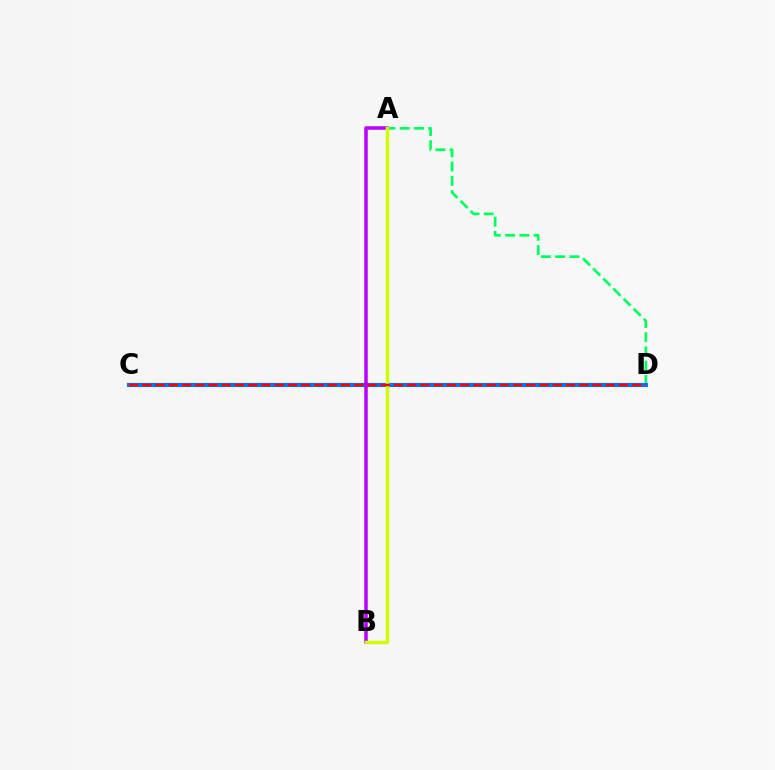{('A', 'D'): [{'color': '#00ff5c', 'line_style': 'dashed', 'thickness': 1.94}], ('C', 'D'): [{'color': '#0074ff', 'line_style': 'solid', 'thickness': 2.96}, {'color': '#ff0000', 'line_style': 'dashed', 'thickness': 1.8}], ('A', 'B'): [{'color': '#b900ff', 'line_style': 'solid', 'thickness': 2.52}, {'color': '#d1ff00', 'line_style': 'solid', 'thickness': 2.51}]}